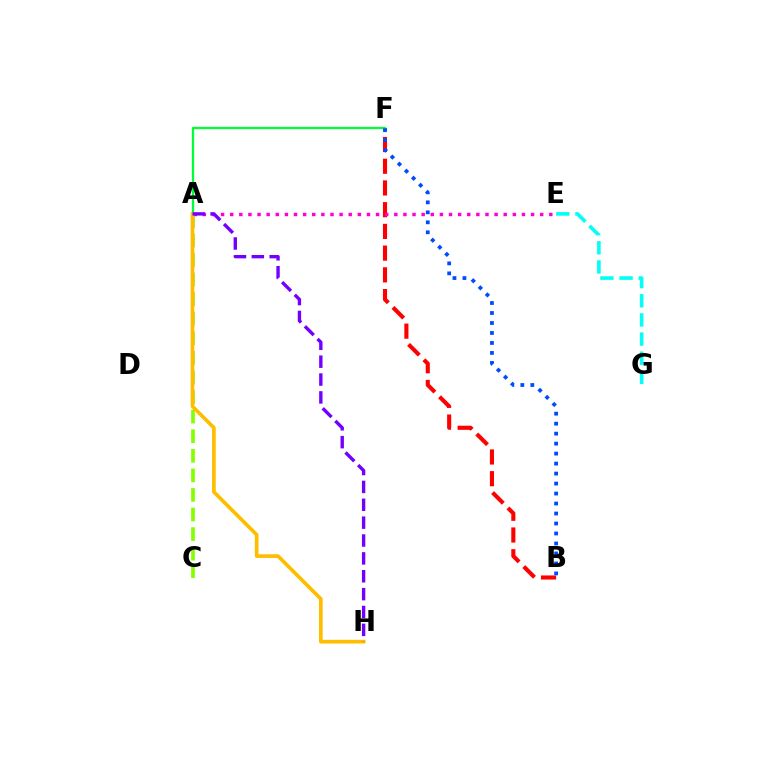{('B', 'F'): [{'color': '#ff0000', 'line_style': 'dashed', 'thickness': 2.95}, {'color': '#004bff', 'line_style': 'dotted', 'thickness': 2.71}], ('A', 'C'): [{'color': '#84ff00', 'line_style': 'dashed', 'thickness': 2.66}], ('E', 'G'): [{'color': '#00fff6', 'line_style': 'dashed', 'thickness': 2.6}], ('A', 'F'): [{'color': '#00ff39', 'line_style': 'solid', 'thickness': 1.64}], ('A', 'E'): [{'color': '#ff00cf', 'line_style': 'dotted', 'thickness': 2.48}], ('A', 'H'): [{'color': '#ffbd00', 'line_style': 'solid', 'thickness': 2.65}, {'color': '#7200ff', 'line_style': 'dashed', 'thickness': 2.43}]}